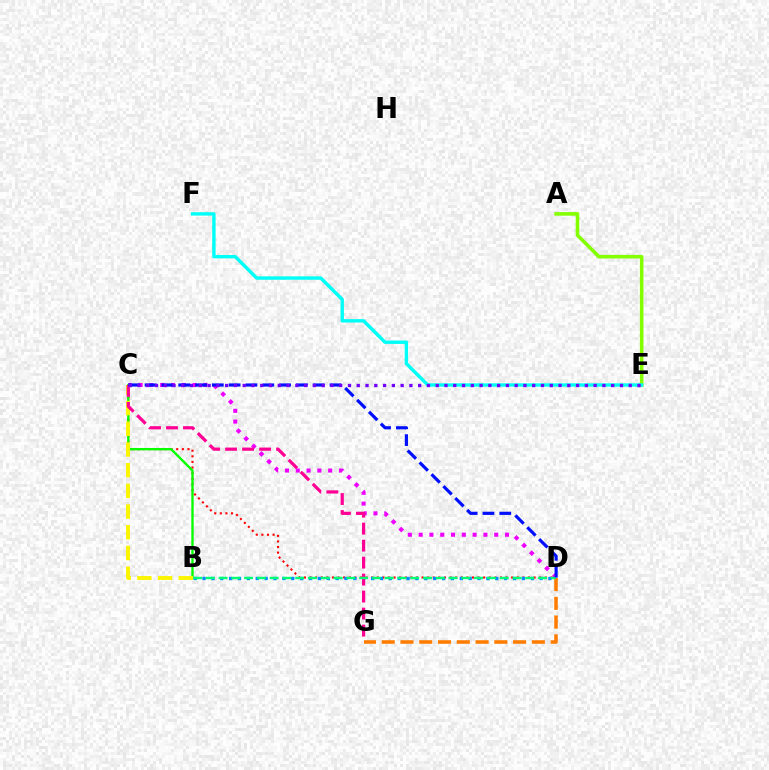{('C', 'D'): [{'color': '#ff0000', 'line_style': 'dotted', 'thickness': 1.52}, {'color': '#ee00ff', 'line_style': 'dotted', 'thickness': 2.93}, {'color': '#0010ff', 'line_style': 'dashed', 'thickness': 2.28}], ('A', 'E'): [{'color': '#84ff00', 'line_style': 'solid', 'thickness': 2.58}], ('D', 'G'): [{'color': '#ff7c00', 'line_style': 'dashed', 'thickness': 2.55}], ('B', 'C'): [{'color': '#08ff00', 'line_style': 'solid', 'thickness': 1.71}, {'color': '#fcf500', 'line_style': 'dashed', 'thickness': 2.81}], ('B', 'D'): [{'color': '#008cff', 'line_style': 'dotted', 'thickness': 2.41}, {'color': '#00ff74', 'line_style': 'dashed', 'thickness': 1.74}], ('E', 'F'): [{'color': '#00fff6', 'line_style': 'solid', 'thickness': 2.44}], ('C', 'G'): [{'color': '#ff0094', 'line_style': 'dashed', 'thickness': 2.31}], ('C', 'E'): [{'color': '#7200ff', 'line_style': 'dotted', 'thickness': 2.38}]}